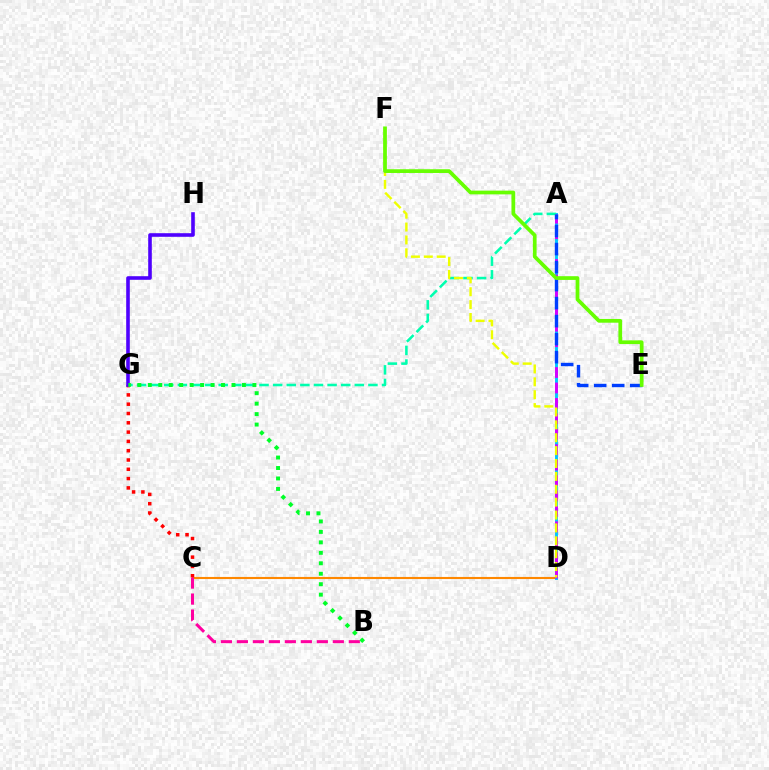{('C', 'D'): [{'color': '#ff8800', 'line_style': 'solid', 'thickness': 1.52}], ('A', 'D'): [{'color': '#00c7ff', 'line_style': 'solid', 'thickness': 2.1}, {'color': '#d600ff', 'line_style': 'dashed', 'thickness': 2.1}], ('A', 'G'): [{'color': '#00ffaf', 'line_style': 'dashed', 'thickness': 1.85}], ('C', 'G'): [{'color': '#ff0000', 'line_style': 'dotted', 'thickness': 2.53}], ('D', 'F'): [{'color': '#eeff00', 'line_style': 'dashed', 'thickness': 1.75}], ('G', 'H'): [{'color': '#4f00ff', 'line_style': 'solid', 'thickness': 2.59}], ('A', 'E'): [{'color': '#003fff', 'line_style': 'dashed', 'thickness': 2.45}], ('E', 'F'): [{'color': '#66ff00', 'line_style': 'solid', 'thickness': 2.69}], ('B', 'C'): [{'color': '#ff00a0', 'line_style': 'dashed', 'thickness': 2.17}], ('B', 'G'): [{'color': '#00ff27', 'line_style': 'dotted', 'thickness': 2.84}]}